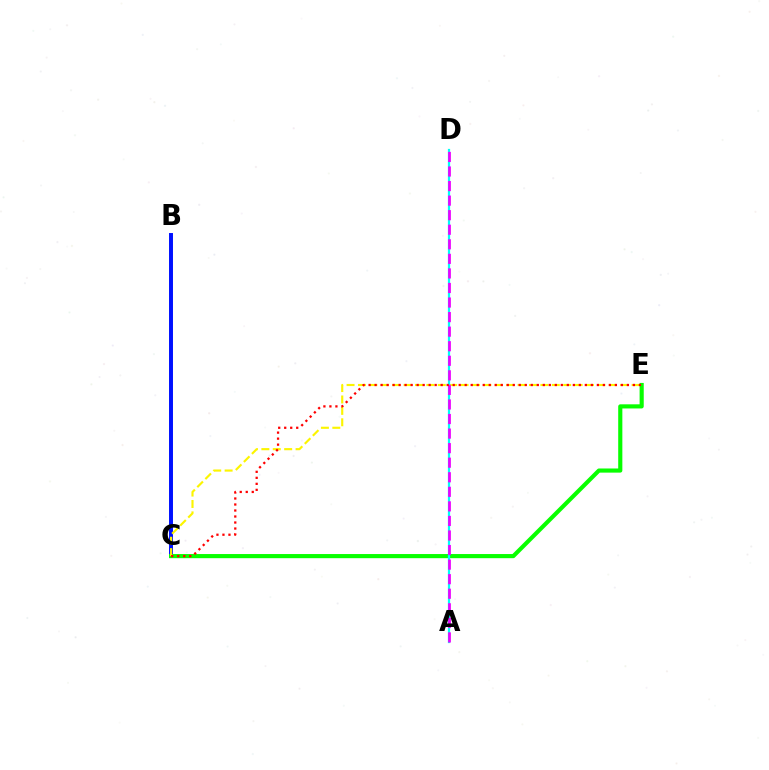{('B', 'C'): [{'color': '#0010ff', 'line_style': 'solid', 'thickness': 2.84}], ('C', 'E'): [{'color': '#08ff00', 'line_style': 'solid', 'thickness': 2.98}, {'color': '#fcf500', 'line_style': 'dashed', 'thickness': 1.55}, {'color': '#ff0000', 'line_style': 'dotted', 'thickness': 1.63}], ('A', 'D'): [{'color': '#00fff6', 'line_style': 'solid', 'thickness': 1.61}, {'color': '#ee00ff', 'line_style': 'dashed', 'thickness': 1.98}]}